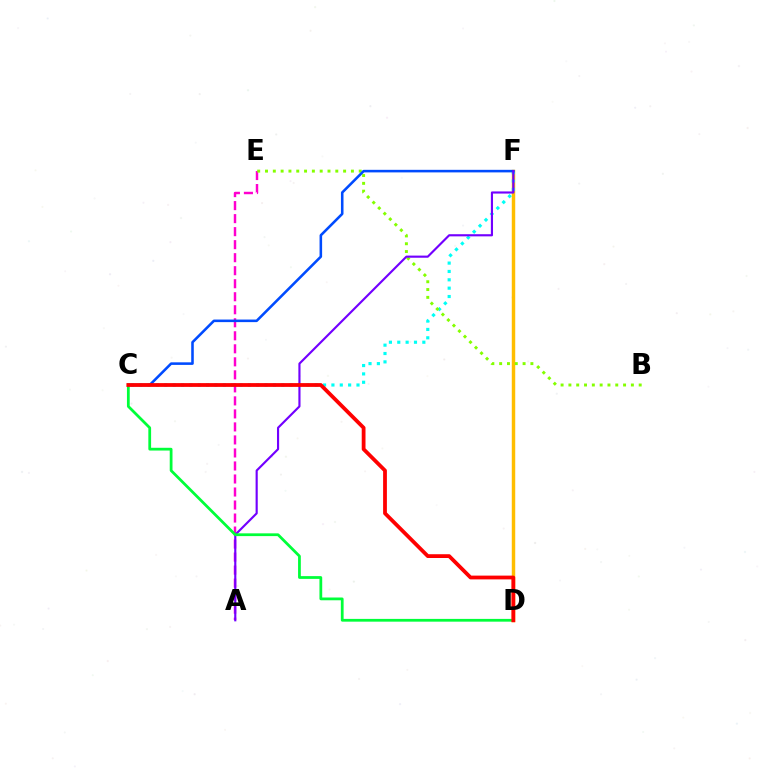{('A', 'E'): [{'color': '#ff00cf', 'line_style': 'dashed', 'thickness': 1.77}], ('D', 'F'): [{'color': '#ffbd00', 'line_style': 'solid', 'thickness': 2.49}], ('C', 'F'): [{'color': '#00fff6', 'line_style': 'dotted', 'thickness': 2.27}, {'color': '#004bff', 'line_style': 'solid', 'thickness': 1.85}], ('B', 'E'): [{'color': '#84ff00', 'line_style': 'dotted', 'thickness': 2.12}], ('A', 'F'): [{'color': '#7200ff', 'line_style': 'solid', 'thickness': 1.54}], ('C', 'D'): [{'color': '#00ff39', 'line_style': 'solid', 'thickness': 1.99}, {'color': '#ff0000', 'line_style': 'solid', 'thickness': 2.72}]}